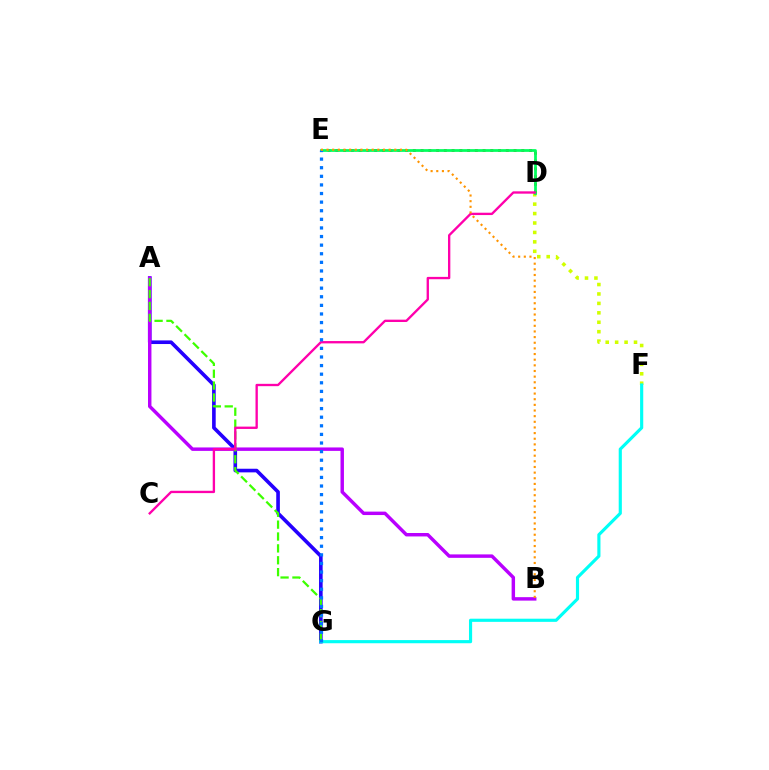{('A', 'G'): [{'color': '#2500ff', 'line_style': 'solid', 'thickness': 2.61}, {'color': '#3dff00', 'line_style': 'dashed', 'thickness': 1.61}], ('D', 'F'): [{'color': '#d1ff00', 'line_style': 'dotted', 'thickness': 2.56}], ('A', 'B'): [{'color': '#b900ff', 'line_style': 'solid', 'thickness': 2.48}], ('D', 'E'): [{'color': '#ff0000', 'line_style': 'dotted', 'thickness': 2.1}, {'color': '#00ff5c', 'line_style': 'solid', 'thickness': 1.98}], ('F', 'G'): [{'color': '#00fff6', 'line_style': 'solid', 'thickness': 2.27}], ('C', 'D'): [{'color': '#ff00ac', 'line_style': 'solid', 'thickness': 1.68}], ('E', 'G'): [{'color': '#0074ff', 'line_style': 'dotted', 'thickness': 2.34}], ('B', 'E'): [{'color': '#ff9400', 'line_style': 'dotted', 'thickness': 1.53}]}